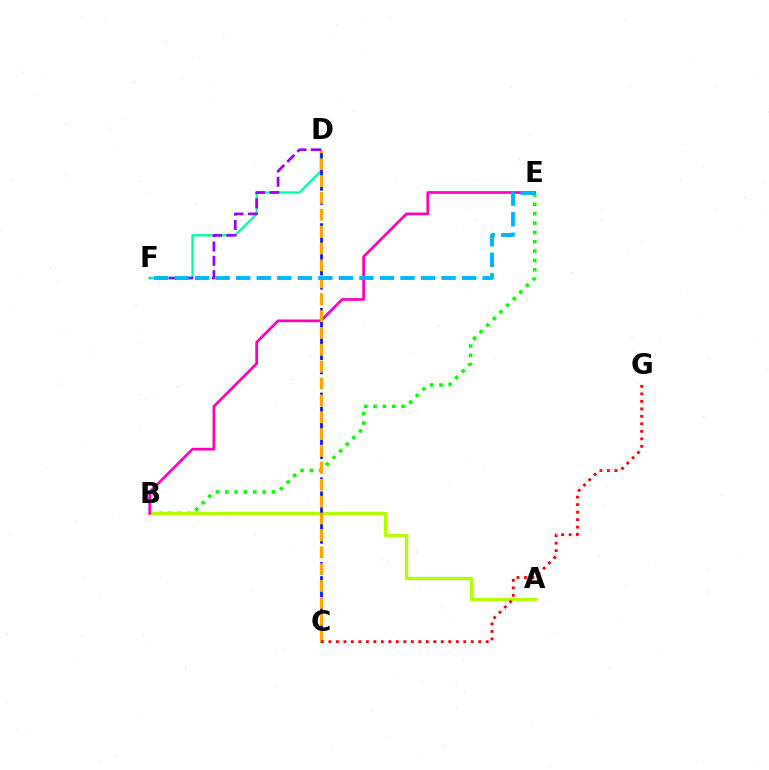{('B', 'E'): [{'color': '#08ff00', 'line_style': 'dotted', 'thickness': 2.54}, {'color': '#ff00bd', 'line_style': 'solid', 'thickness': 1.96}], ('A', 'B'): [{'color': '#b3ff00', 'line_style': 'solid', 'thickness': 2.4}], ('D', 'F'): [{'color': '#00ff9d', 'line_style': 'solid', 'thickness': 1.65}, {'color': '#9b00ff', 'line_style': 'dashed', 'thickness': 1.95}], ('C', 'D'): [{'color': '#0010ff', 'line_style': 'dashed', 'thickness': 1.92}, {'color': '#ffa500', 'line_style': 'dashed', 'thickness': 2.29}], ('C', 'G'): [{'color': '#ff0000', 'line_style': 'dotted', 'thickness': 2.04}], ('E', 'F'): [{'color': '#00b5ff', 'line_style': 'dashed', 'thickness': 2.79}]}